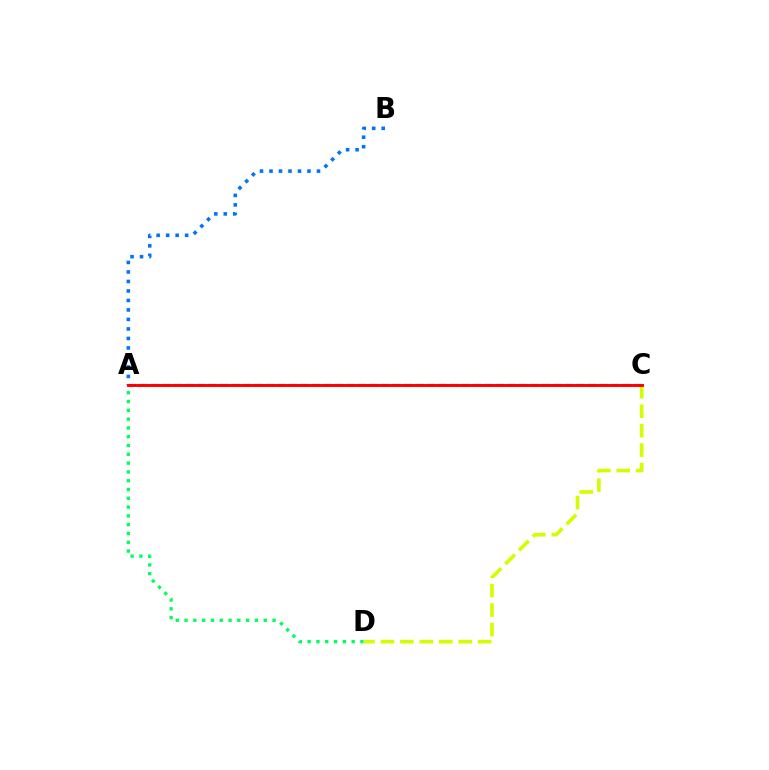{('A', 'D'): [{'color': '#00ff5c', 'line_style': 'dotted', 'thickness': 2.39}], ('A', 'C'): [{'color': '#b900ff', 'line_style': 'dashed', 'thickness': 1.56}, {'color': '#ff0000', 'line_style': 'solid', 'thickness': 2.11}], ('C', 'D'): [{'color': '#d1ff00', 'line_style': 'dashed', 'thickness': 2.64}], ('A', 'B'): [{'color': '#0074ff', 'line_style': 'dotted', 'thickness': 2.58}]}